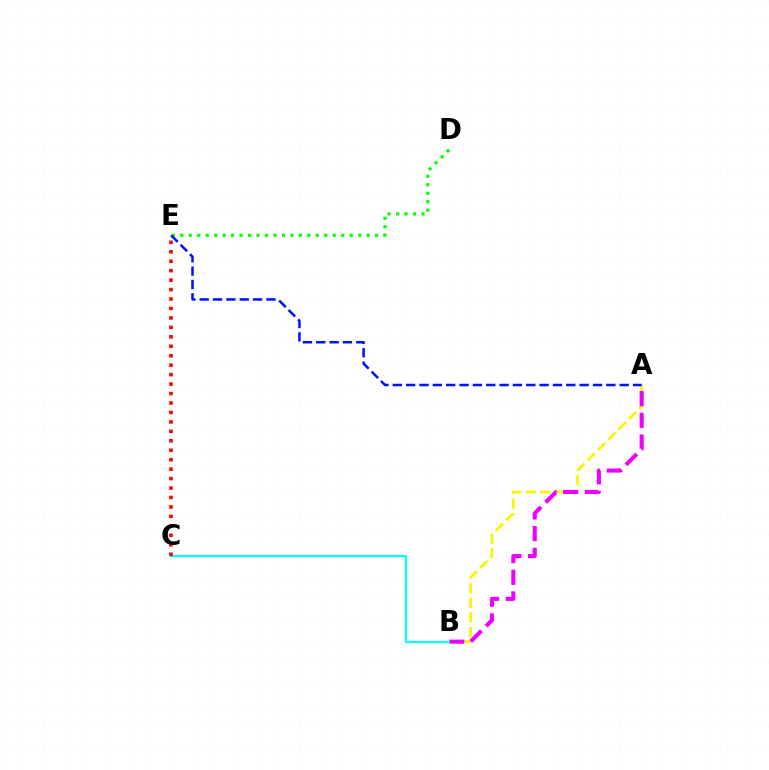{('A', 'B'): [{'color': '#fcf500', 'line_style': 'dashed', 'thickness': 1.98}, {'color': '#ee00ff', 'line_style': 'dashed', 'thickness': 2.95}], ('D', 'E'): [{'color': '#08ff00', 'line_style': 'dotted', 'thickness': 2.3}], ('B', 'C'): [{'color': '#00fff6', 'line_style': 'solid', 'thickness': 1.56}], ('A', 'E'): [{'color': '#0010ff', 'line_style': 'dashed', 'thickness': 1.81}], ('C', 'E'): [{'color': '#ff0000', 'line_style': 'dotted', 'thickness': 2.57}]}